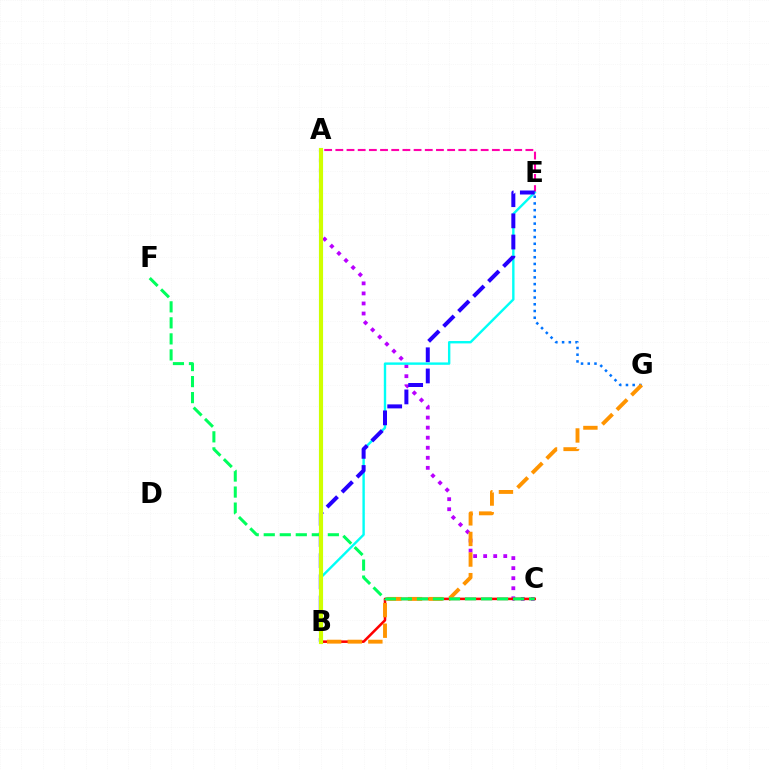{('A', 'E'): [{'color': '#ff00ac', 'line_style': 'dashed', 'thickness': 1.52}], ('A', 'C'): [{'color': '#b900ff', 'line_style': 'dotted', 'thickness': 2.73}], ('B', 'C'): [{'color': '#ff0000', 'line_style': 'solid', 'thickness': 1.83}], ('E', 'G'): [{'color': '#0074ff', 'line_style': 'dotted', 'thickness': 1.83}], ('B', 'E'): [{'color': '#00fff6', 'line_style': 'solid', 'thickness': 1.72}, {'color': '#2500ff', 'line_style': 'dashed', 'thickness': 2.88}], ('B', 'G'): [{'color': '#ff9400', 'line_style': 'dashed', 'thickness': 2.8}], ('A', 'B'): [{'color': '#3dff00', 'line_style': 'solid', 'thickness': 2.95}, {'color': '#d1ff00', 'line_style': 'solid', 'thickness': 2.87}], ('C', 'F'): [{'color': '#00ff5c', 'line_style': 'dashed', 'thickness': 2.18}]}